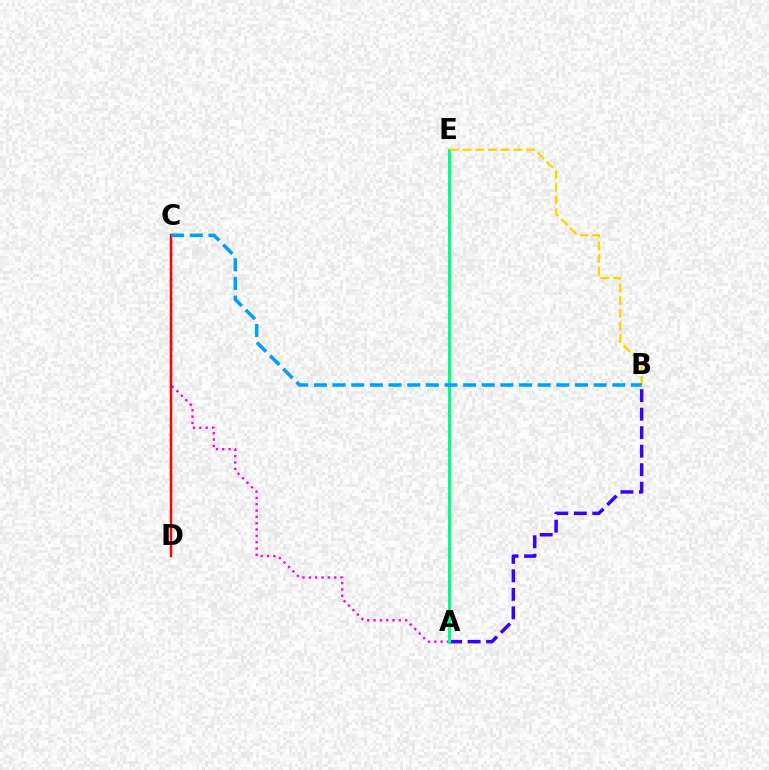{('A', 'E'): [{'color': '#4fff00', 'line_style': 'dotted', 'thickness': 2.13}, {'color': '#00ff86', 'line_style': 'solid', 'thickness': 2.22}], ('A', 'B'): [{'color': '#3700ff', 'line_style': 'dashed', 'thickness': 2.51}], ('A', 'C'): [{'color': '#ff00ed', 'line_style': 'dotted', 'thickness': 1.72}], ('B', 'E'): [{'color': '#ffd500', 'line_style': 'dashed', 'thickness': 1.72}], ('C', 'D'): [{'color': '#ff0000', 'line_style': 'solid', 'thickness': 1.78}], ('B', 'C'): [{'color': '#009eff', 'line_style': 'dashed', 'thickness': 2.53}]}